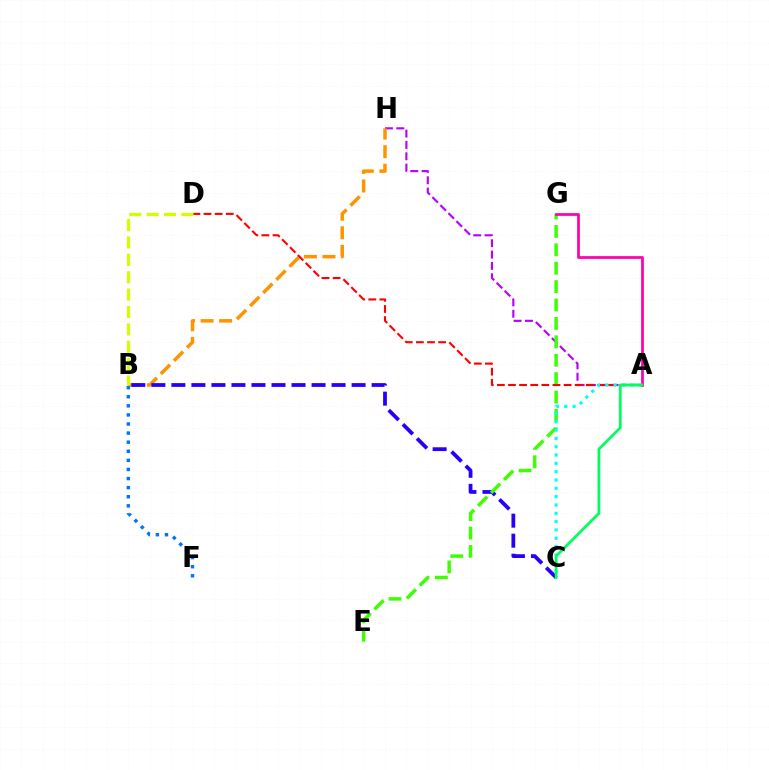{('A', 'H'): [{'color': '#b900ff', 'line_style': 'dashed', 'thickness': 1.54}], ('B', 'H'): [{'color': '#ff9400', 'line_style': 'dashed', 'thickness': 2.52}], ('B', 'C'): [{'color': '#2500ff', 'line_style': 'dashed', 'thickness': 2.72}], ('E', 'G'): [{'color': '#3dff00', 'line_style': 'dashed', 'thickness': 2.5}], ('A', 'D'): [{'color': '#ff0000', 'line_style': 'dashed', 'thickness': 1.51}], ('A', 'G'): [{'color': '#ff00ac', 'line_style': 'solid', 'thickness': 1.97}], ('A', 'C'): [{'color': '#00fff6', 'line_style': 'dotted', 'thickness': 2.26}, {'color': '#00ff5c', 'line_style': 'solid', 'thickness': 1.99}], ('B', 'F'): [{'color': '#0074ff', 'line_style': 'dotted', 'thickness': 2.47}], ('B', 'D'): [{'color': '#d1ff00', 'line_style': 'dashed', 'thickness': 2.36}]}